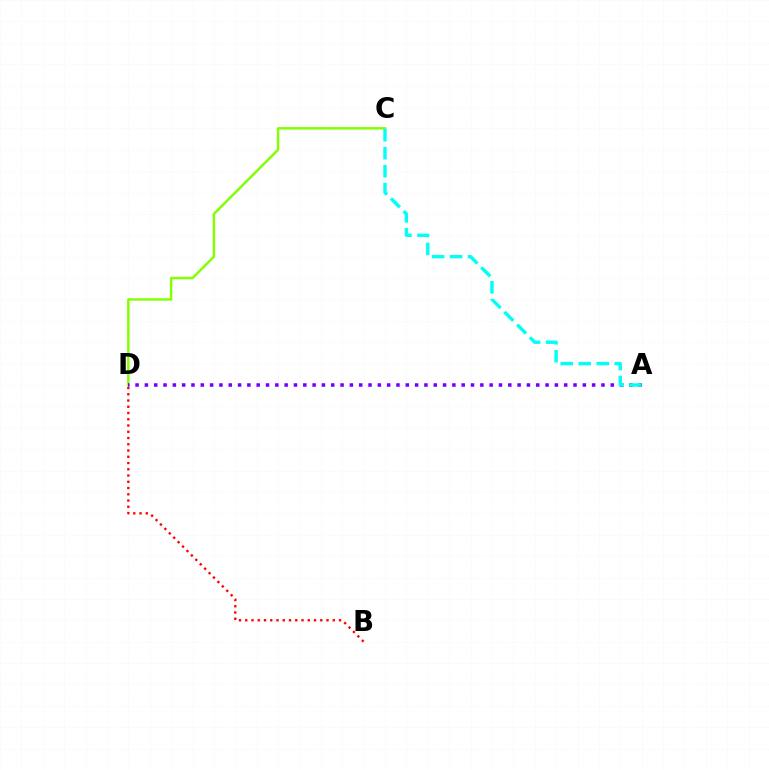{('C', 'D'): [{'color': '#84ff00', 'line_style': 'solid', 'thickness': 1.76}], ('B', 'D'): [{'color': '#ff0000', 'line_style': 'dotted', 'thickness': 1.7}], ('A', 'D'): [{'color': '#7200ff', 'line_style': 'dotted', 'thickness': 2.53}], ('A', 'C'): [{'color': '#00fff6', 'line_style': 'dashed', 'thickness': 2.45}]}